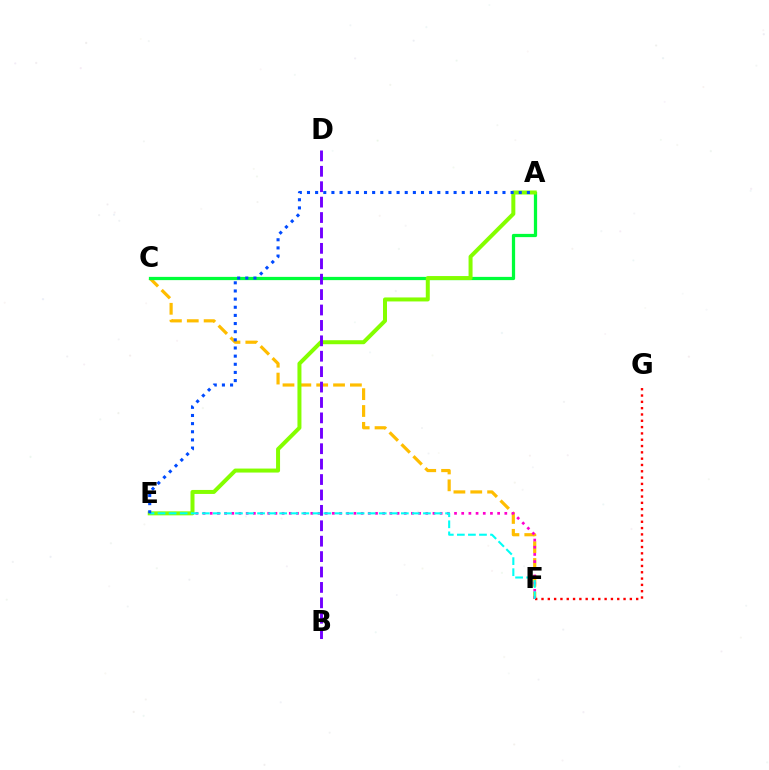{('C', 'F'): [{'color': '#ffbd00', 'line_style': 'dashed', 'thickness': 2.29}], ('E', 'F'): [{'color': '#ff00cf', 'line_style': 'dotted', 'thickness': 1.95}, {'color': '#00fff6', 'line_style': 'dashed', 'thickness': 1.5}], ('A', 'C'): [{'color': '#00ff39', 'line_style': 'solid', 'thickness': 2.33}], ('A', 'E'): [{'color': '#84ff00', 'line_style': 'solid', 'thickness': 2.88}, {'color': '#004bff', 'line_style': 'dotted', 'thickness': 2.21}], ('F', 'G'): [{'color': '#ff0000', 'line_style': 'dotted', 'thickness': 1.71}], ('B', 'D'): [{'color': '#7200ff', 'line_style': 'dashed', 'thickness': 2.09}]}